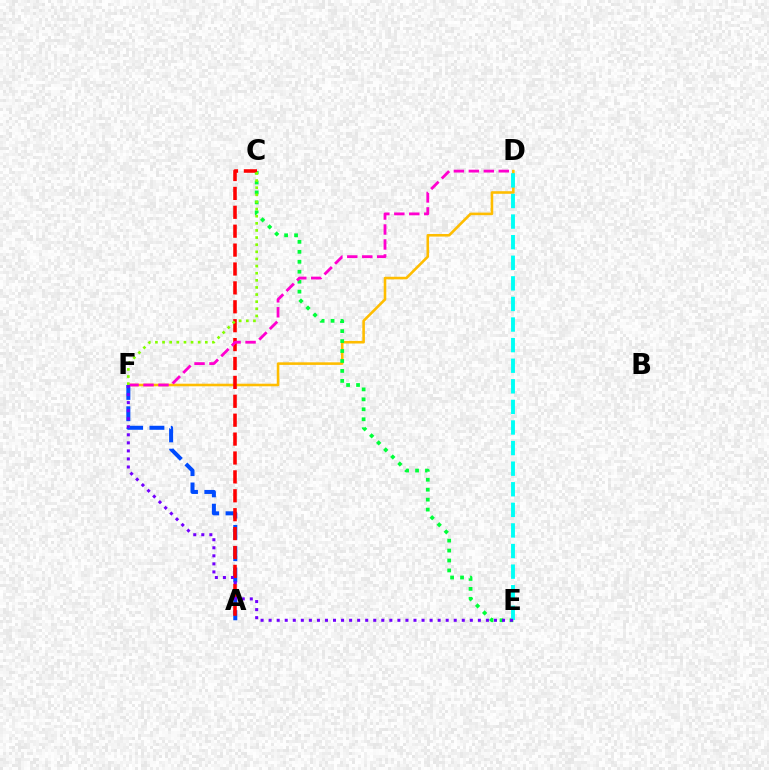{('D', 'F'): [{'color': '#ffbd00', 'line_style': 'solid', 'thickness': 1.86}, {'color': '#ff00cf', 'line_style': 'dashed', 'thickness': 2.03}], ('A', 'F'): [{'color': '#004bff', 'line_style': 'dashed', 'thickness': 2.89}], ('C', 'E'): [{'color': '#00ff39', 'line_style': 'dotted', 'thickness': 2.71}], ('A', 'C'): [{'color': '#ff0000', 'line_style': 'dashed', 'thickness': 2.57}], ('D', 'E'): [{'color': '#00fff6', 'line_style': 'dashed', 'thickness': 2.8}], ('C', 'F'): [{'color': '#84ff00', 'line_style': 'dotted', 'thickness': 1.94}], ('E', 'F'): [{'color': '#7200ff', 'line_style': 'dotted', 'thickness': 2.19}]}